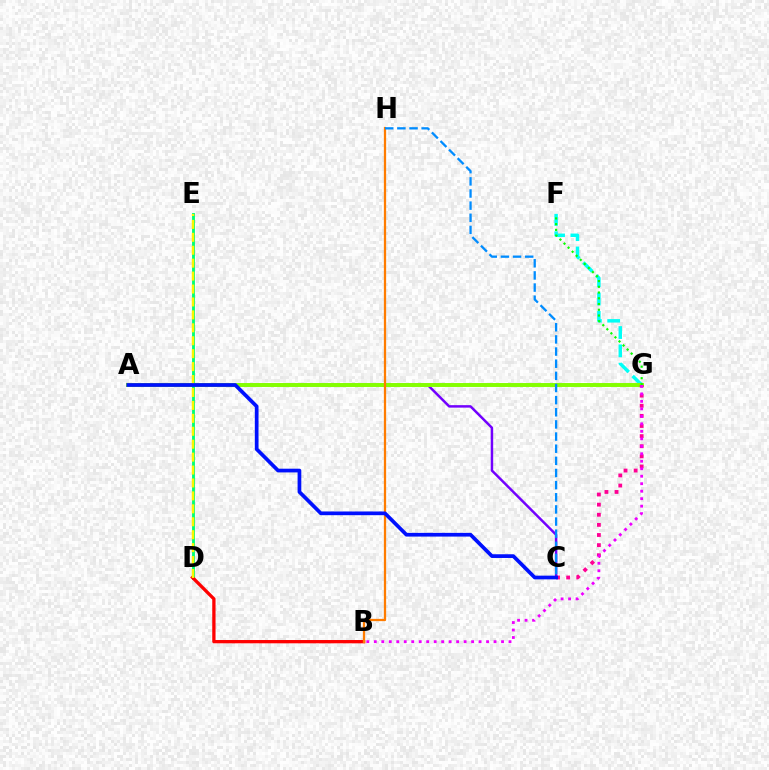{('F', 'G'): [{'color': '#00fff6', 'line_style': 'dashed', 'thickness': 2.49}, {'color': '#08ff00', 'line_style': 'dotted', 'thickness': 1.56}], ('A', 'C'): [{'color': '#7200ff', 'line_style': 'solid', 'thickness': 1.78}, {'color': '#0010ff', 'line_style': 'solid', 'thickness': 2.67}], ('A', 'G'): [{'color': '#84ff00', 'line_style': 'solid', 'thickness': 2.83}], ('D', 'E'): [{'color': '#00ff74', 'line_style': 'solid', 'thickness': 2.05}, {'color': '#fcf500', 'line_style': 'dashed', 'thickness': 1.76}], ('B', 'D'): [{'color': '#ff0000', 'line_style': 'solid', 'thickness': 2.37}], ('C', 'G'): [{'color': '#ff0094', 'line_style': 'dotted', 'thickness': 2.75}], ('B', 'G'): [{'color': '#ee00ff', 'line_style': 'dotted', 'thickness': 2.03}], ('B', 'H'): [{'color': '#ff7c00', 'line_style': 'solid', 'thickness': 1.63}], ('C', 'H'): [{'color': '#008cff', 'line_style': 'dashed', 'thickness': 1.65}]}